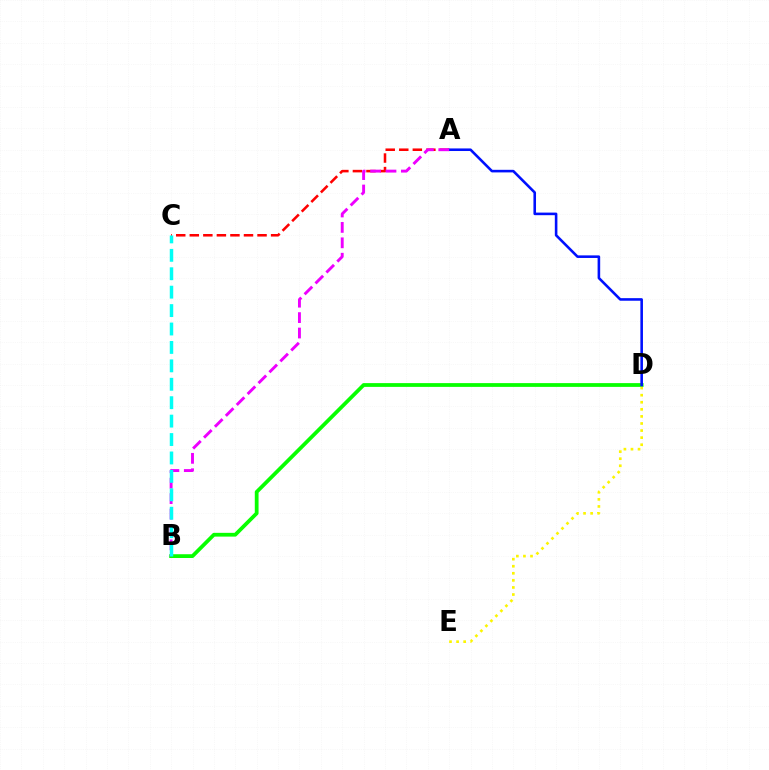{('A', 'C'): [{'color': '#ff0000', 'line_style': 'dashed', 'thickness': 1.84}], ('B', 'D'): [{'color': '#08ff00', 'line_style': 'solid', 'thickness': 2.71}], ('D', 'E'): [{'color': '#fcf500', 'line_style': 'dotted', 'thickness': 1.92}], ('A', 'D'): [{'color': '#0010ff', 'line_style': 'solid', 'thickness': 1.86}], ('A', 'B'): [{'color': '#ee00ff', 'line_style': 'dashed', 'thickness': 2.09}], ('B', 'C'): [{'color': '#00fff6', 'line_style': 'dashed', 'thickness': 2.5}]}